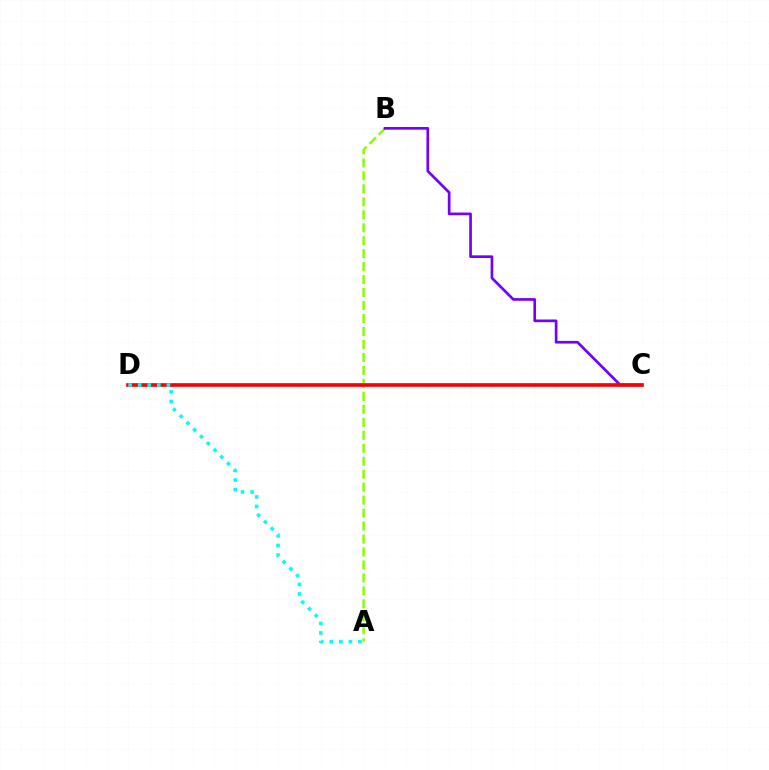{('A', 'B'): [{'color': '#84ff00', 'line_style': 'dashed', 'thickness': 1.76}], ('B', 'C'): [{'color': '#7200ff', 'line_style': 'solid', 'thickness': 1.93}], ('C', 'D'): [{'color': '#ff0000', 'line_style': 'solid', 'thickness': 2.66}], ('A', 'D'): [{'color': '#00fff6', 'line_style': 'dotted', 'thickness': 2.6}]}